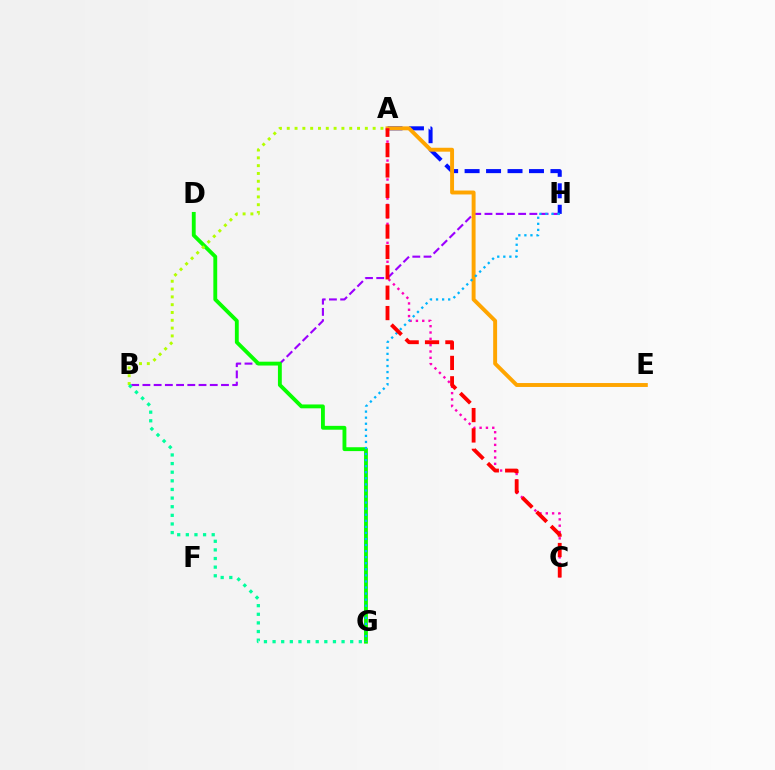{('B', 'H'): [{'color': '#9b00ff', 'line_style': 'dashed', 'thickness': 1.52}], ('A', 'H'): [{'color': '#0010ff', 'line_style': 'dashed', 'thickness': 2.92}], ('A', 'E'): [{'color': '#ffa500', 'line_style': 'solid', 'thickness': 2.82}], ('D', 'G'): [{'color': '#08ff00', 'line_style': 'solid', 'thickness': 2.78}], ('A', 'C'): [{'color': '#ff00bd', 'line_style': 'dotted', 'thickness': 1.72}, {'color': '#ff0000', 'line_style': 'dashed', 'thickness': 2.77}], ('G', 'H'): [{'color': '#00b5ff', 'line_style': 'dotted', 'thickness': 1.65}], ('A', 'B'): [{'color': '#b3ff00', 'line_style': 'dotted', 'thickness': 2.12}], ('B', 'G'): [{'color': '#00ff9d', 'line_style': 'dotted', 'thickness': 2.34}]}